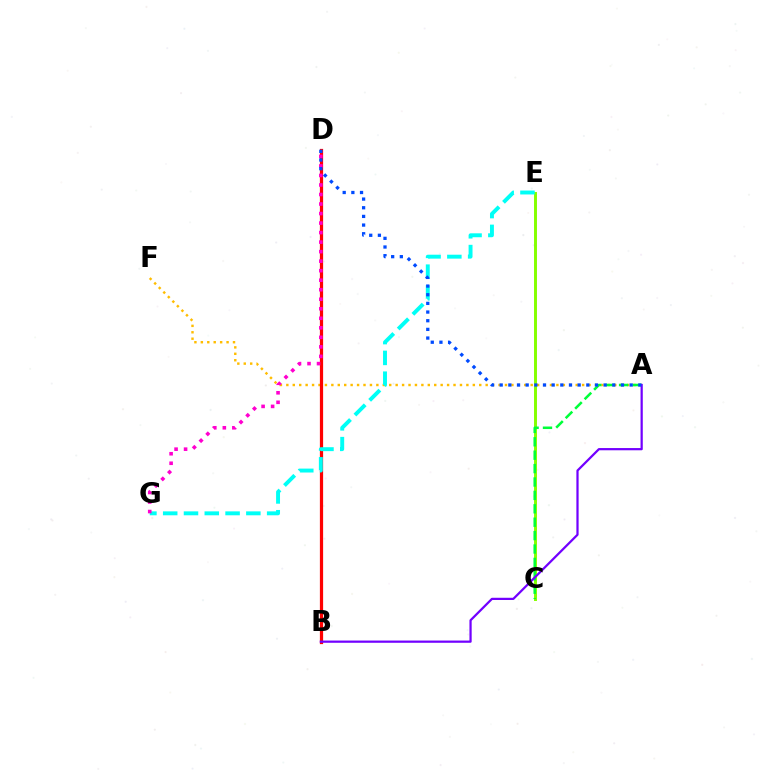{('A', 'F'): [{'color': '#ffbd00', 'line_style': 'dotted', 'thickness': 1.75}], ('C', 'E'): [{'color': '#84ff00', 'line_style': 'solid', 'thickness': 2.12}], ('B', 'D'): [{'color': '#ff0000', 'line_style': 'solid', 'thickness': 2.32}], ('E', 'G'): [{'color': '#00fff6', 'line_style': 'dashed', 'thickness': 2.82}], ('D', 'G'): [{'color': '#ff00cf', 'line_style': 'dotted', 'thickness': 2.59}], ('A', 'C'): [{'color': '#00ff39', 'line_style': 'dashed', 'thickness': 1.82}], ('A', 'B'): [{'color': '#7200ff', 'line_style': 'solid', 'thickness': 1.61}], ('A', 'D'): [{'color': '#004bff', 'line_style': 'dotted', 'thickness': 2.35}]}